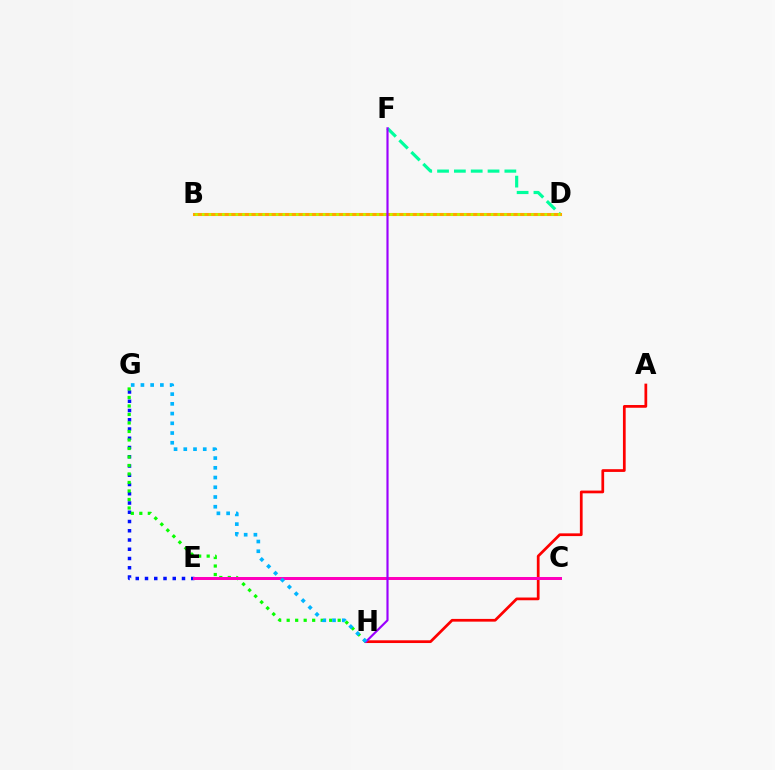{('E', 'G'): [{'color': '#0010ff', 'line_style': 'dotted', 'thickness': 2.51}], ('A', 'H'): [{'color': '#ff0000', 'line_style': 'solid', 'thickness': 1.97}], ('G', 'H'): [{'color': '#08ff00', 'line_style': 'dotted', 'thickness': 2.31}, {'color': '#00b5ff', 'line_style': 'dotted', 'thickness': 2.64}], ('C', 'E'): [{'color': '#ff00bd', 'line_style': 'solid', 'thickness': 2.16}], ('D', 'F'): [{'color': '#00ff9d', 'line_style': 'dashed', 'thickness': 2.29}], ('B', 'D'): [{'color': '#ffa500', 'line_style': 'solid', 'thickness': 2.21}, {'color': '#b3ff00', 'line_style': 'dotted', 'thickness': 1.83}], ('F', 'H'): [{'color': '#9b00ff', 'line_style': 'solid', 'thickness': 1.54}]}